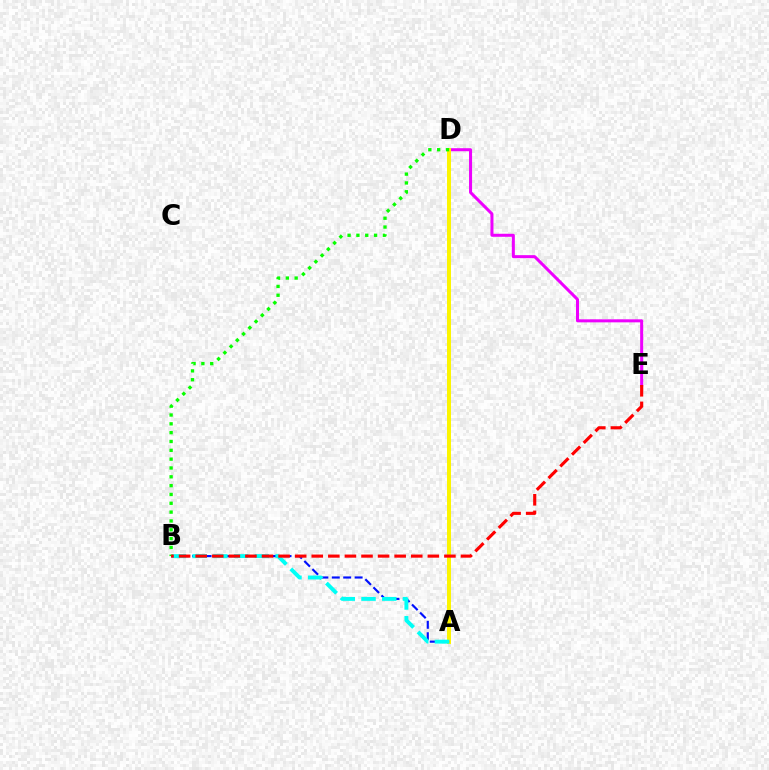{('D', 'E'): [{'color': '#ee00ff', 'line_style': 'solid', 'thickness': 2.18}], ('A', 'D'): [{'color': '#fcf500', 'line_style': 'solid', 'thickness': 2.86}], ('A', 'B'): [{'color': '#0010ff', 'line_style': 'dashed', 'thickness': 1.55}, {'color': '#00fff6', 'line_style': 'dashed', 'thickness': 2.82}], ('B', 'D'): [{'color': '#08ff00', 'line_style': 'dotted', 'thickness': 2.4}], ('B', 'E'): [{'color': '#ff0000', 'line_style': 'dashed', 'thickness': 2.25}]}